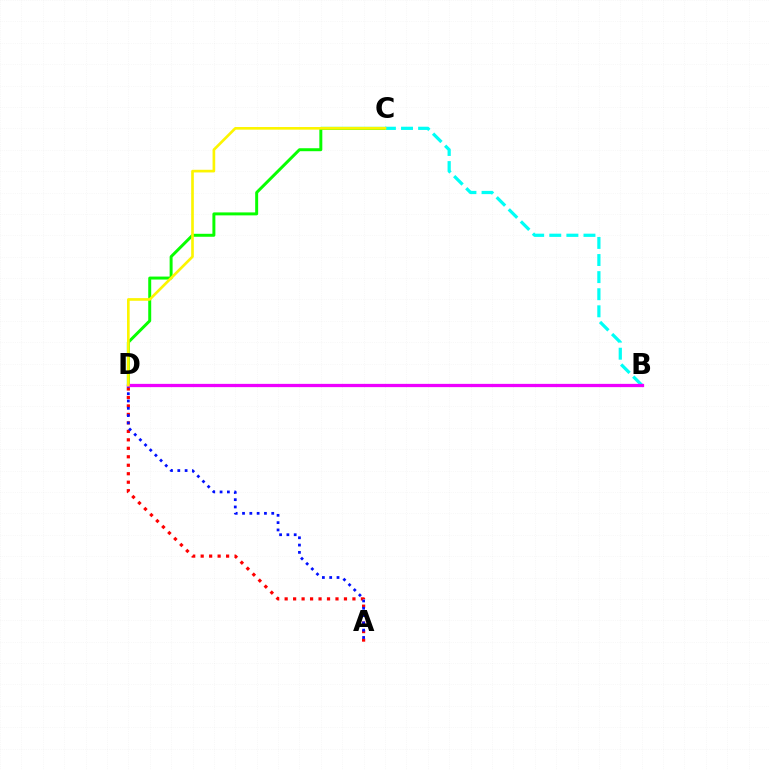{('A', 'D'): [{'color': '#ff0000', 'line_style': 'dotted', 'thickness': 2.3}, {'color': '#0010ff', 'line_style': 'dotted', 'thickness': 1.98}], ('C', 'D'): [{'color': '#08ff00', 'line_style': 'solid', 'thickness': 2.14}, {'color': '#fcf500', 'line_style': 'solid', 'thickness': 1.91}], ('B', 'C'): [{'color': '#00fff6', 'line_style': 'dashed', 'thickness': 2.32}], ('B', 'D'): [{'color': '#ee00ff', 'line_style': 'solid', 'thickness': 2.35}]}